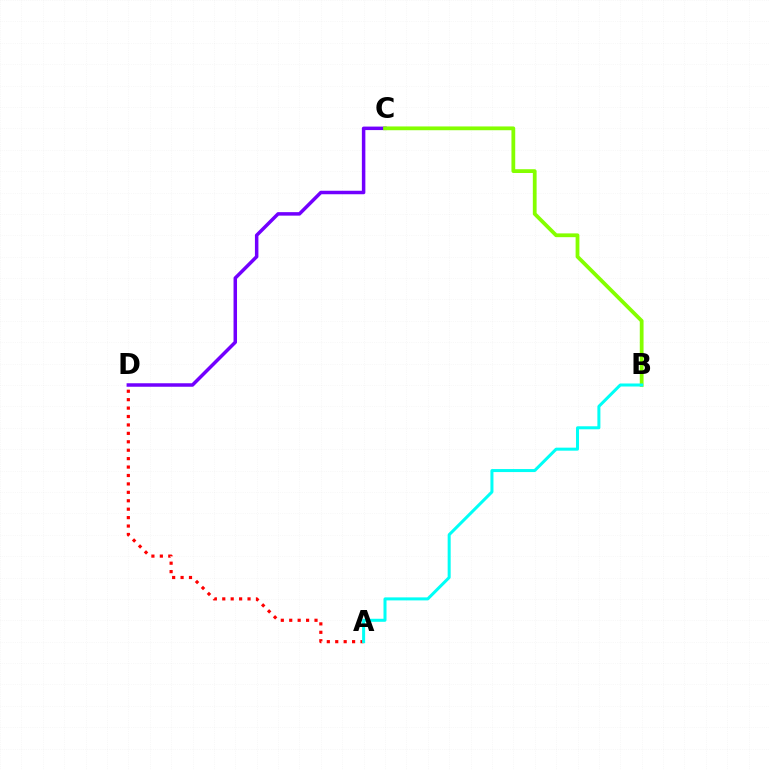{('A', 'D'): [{'color': '#ff0000', 'line_style': 'dotted', 'thickness': 2.29}], ('C', 'D'): [{'color': '#7200ff', 'line_style': 'solid', 'thickness': 2.51}], ('B', 'C'): [{'color': '#84ff00', 'line_style': 'solid', 'thickness': 2.72}], ('A', 'B'): [{'color': '#00fff6', 'line_style': 'solid', 'thickness': 2.17}]}